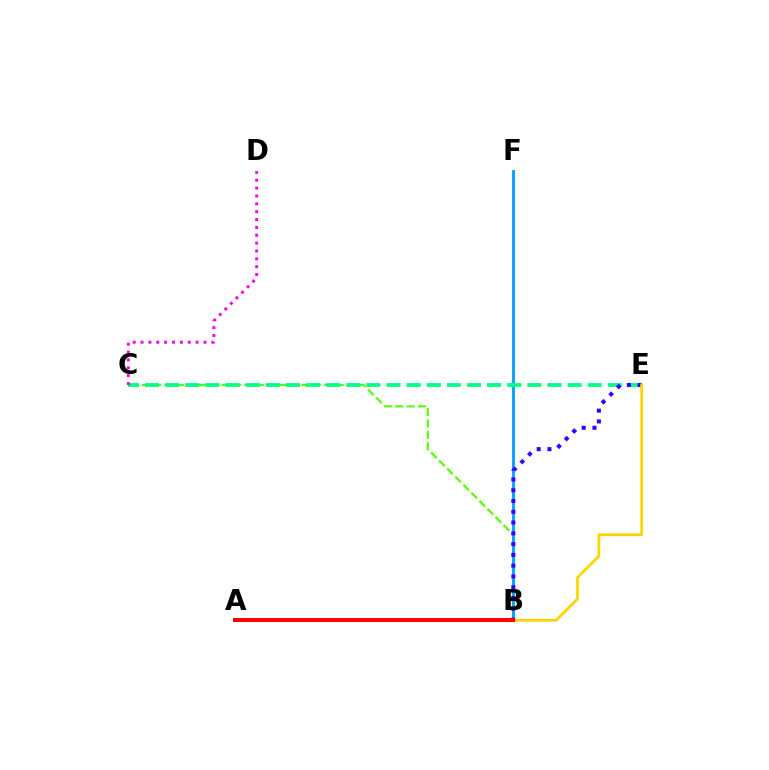{('B', 'C'): [{'color': '#4fff00', 'line_style': 'dashed', 'thickness': 1.55}], ('B', 'F'): [{'color': '#009eff', 'line_style': 'solid', 'thickness': 2.01}], ('C', 'E'): [{'color': '#00ff86', 'line_style': 'dashed', 'thickness': 2.73}], ('C', 'D'): [{'color': '#ff00ed', 'line_style': 'dotted', 'thickness': 2.14}], ('B', 'E'): [{'color': '#3700ff', 'line_style': 'dotted', 'thickness': 2.93}, {'color': '#ffd500', 'line_style': 'solid', 'thickness': 2.0}], ('A', 'B'): [{'color': '#ff0000', 'line_style': 'solid', 'thickness': 2.88}]}